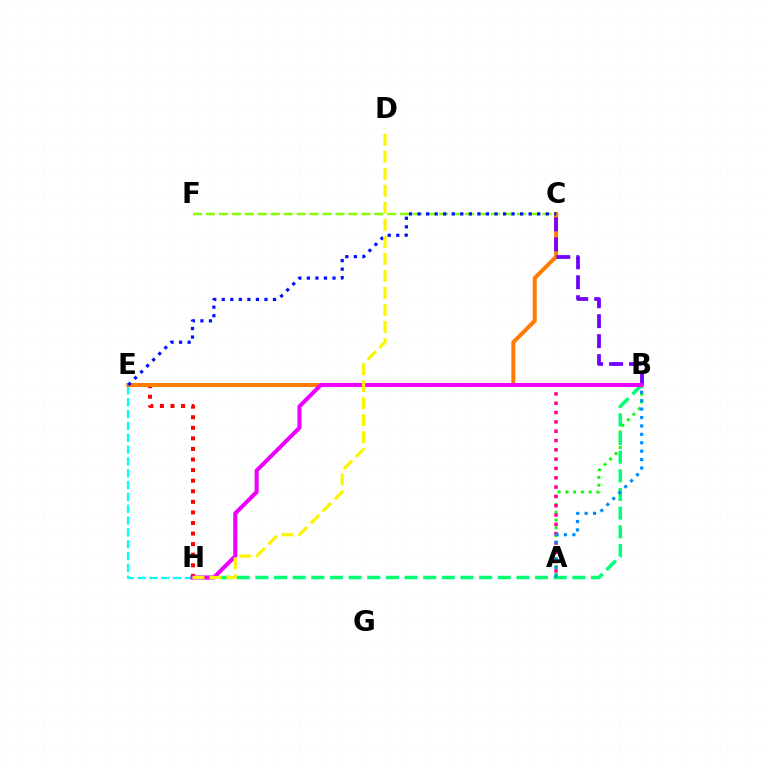{('E', 'H'): [{'color': '#00fff6', 'line_style': 'dashed', 'thickness': 1.61}, {'color': '#ff0000', 'line_style': 'dotted', 'thickness': 2.87}], ('A', 'B'): [{'color': '#08ff00', 'line_style': 'dotted', 'thickness': 2.11}, {'color': '#ff0094', 'line_style': 'dotted', 'thickness': 2.53}, {'color': '#008cff', 'line_style': 'dotted', 'thickness': 2.29}], ('C', 'F'): [{'color': '#84ff00', 'line_style': 'dashed', 'thickness': 1.76}], ('C', 'E'): [{'color': '#ff7c00', 'line_style': 'solid', 'thickness': 2.89}, {'color': '#0010ff', 'line_style': 'dotted', 'thickness': 2.32}], ('B', 'H'): [{'color': '#00ff74', 'line_style': 'dashed', 'thickness': 2.53}, {'color': '#ee00ff', 'line_style': 'solid', 'thickness': 2.92}], ('B', 'C'): [{'color': '#7200ff', 'line_style': 'dashed', 'thickness': 2.71}], ('D', 'H'): [{'color': '#fcf500', 'line_style': 'dashed', 'thickness': 2.31}]}